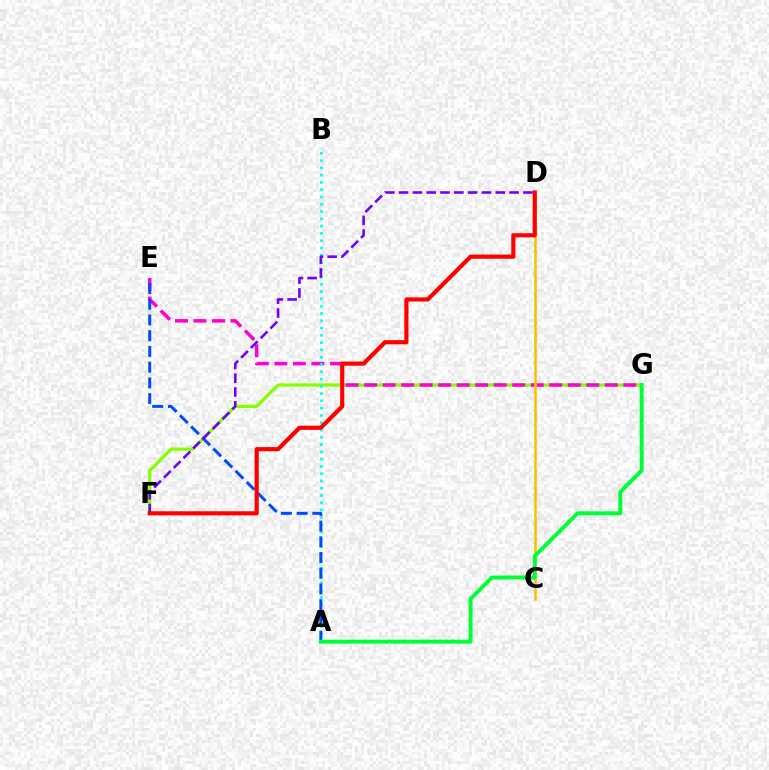{('F', 'G'): [{'color': '#84ff00', 'line_style': 'solid', 'thickness': 2.32}], ('E', 'G'): [{'color': '#ff00cf', 'line_style': 'dashed', 'thickness': 2.52}], ('A', 'B'): [{'color': '#00fff6', 'line_style': 'dotted', 'thickness': 1.98}], ('A', 'E'): [{'color': '#004bff', 'line_style': 'dashed', 'thickness': 2.14}], ('C', 'D'): [{'color': '#ffbd00', 'line_style': 'solid', 'thickness': 1.83}], ('D', 'F'): [{'color': '#7200ff', 'line_style': 'dashed', 'thickness': 1.88}, {'color': '#ff0000', 'line_style': 'solid', 'thickness': 2.99}], ('A', 'G'): [{'color': '#00ff39', 'line_style': 'solid', 'thickness': 2.85}]}